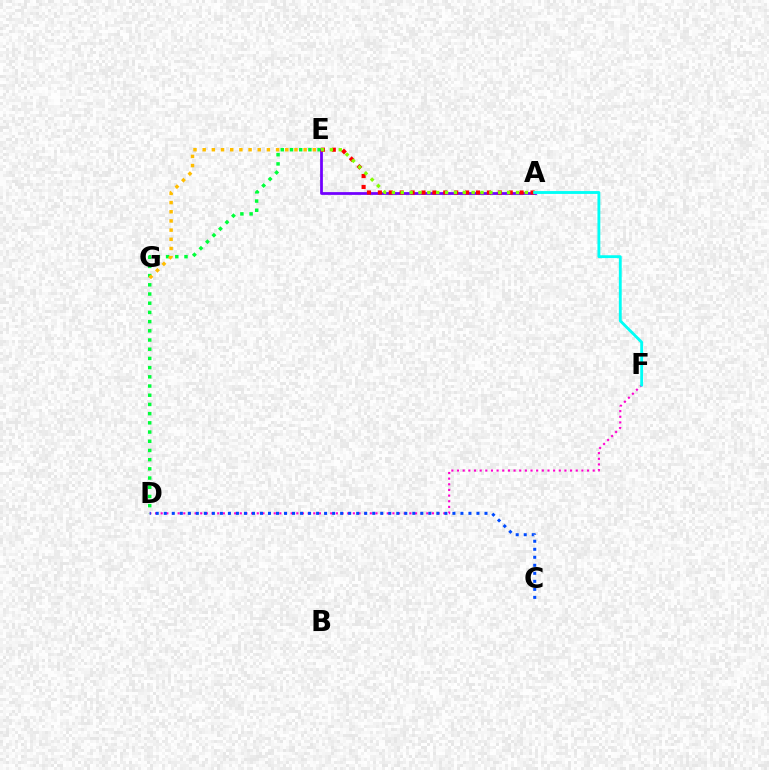{('D', 'F'): [{'color': '#ff00cf', 'line_style': 'dotted', 'thickness': 1.54}], ('D', 'E'): [{'color': '#00ff39', 'line_style': 'dotted', 'thickness': 2.5}], ('C', 'D'): [{'color': '#004bff', 'line_style': 'dotted', 'thickness': 2.18}], ('A', 'E'): [{'color': '#7200ff', 'line_style': 'solid', 'thickness': 1.99}, {'color': '#ff0000', 'line_style': 'dotted', 'thickness': 2.96}, {'color': '#84ff00', 'line_style': 'dotted', 'thickness': 2.41}], ('E', 'G'): [{'color': '#ffbd00', 'line_style': 'dotted', 'thickness': 2.49}], ('A', 'F'): [{'color': '#00fff6', 'line_style': 'solid', 'thickness': 2.06}]}